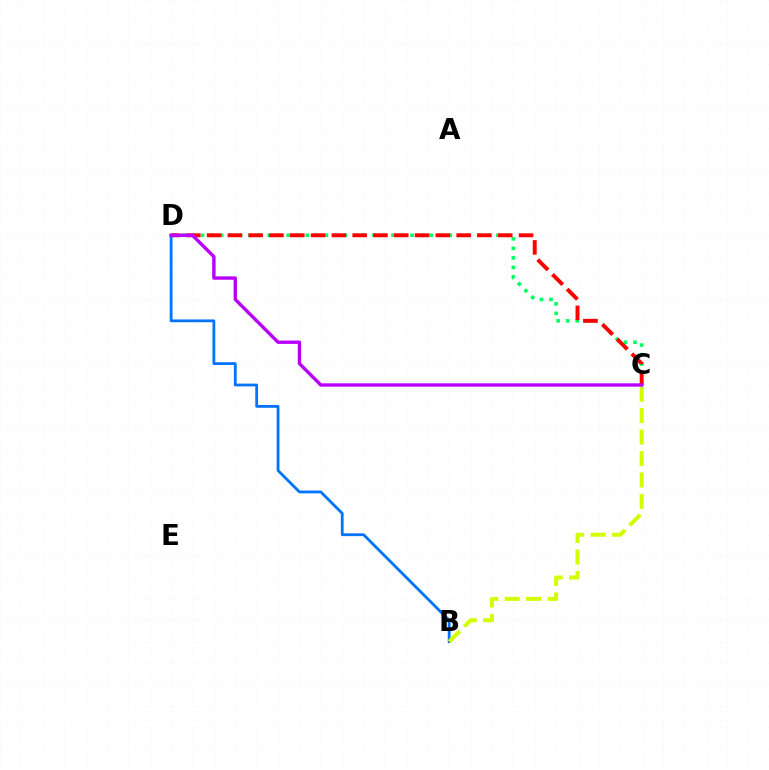{('C', 'D'): [{'color': '#00ff5c', 'line_style': 'dotted', 'thickness': 2.59}, {'color': '#ff0000', 'line_style': 'dashed', 'thickness': 2.83}, {'color': '#b900ff', 'line_style': 'solid', 'thickness': 2.43}], ('B', 'D'): [{'color': '#0074ff', 'line_style': 'solid', 'thickness': 2.01}], ('B', 'C'): [{'color': '#d1ff00', 'line_style': 'dashed', 'thickness': 2.91}]}